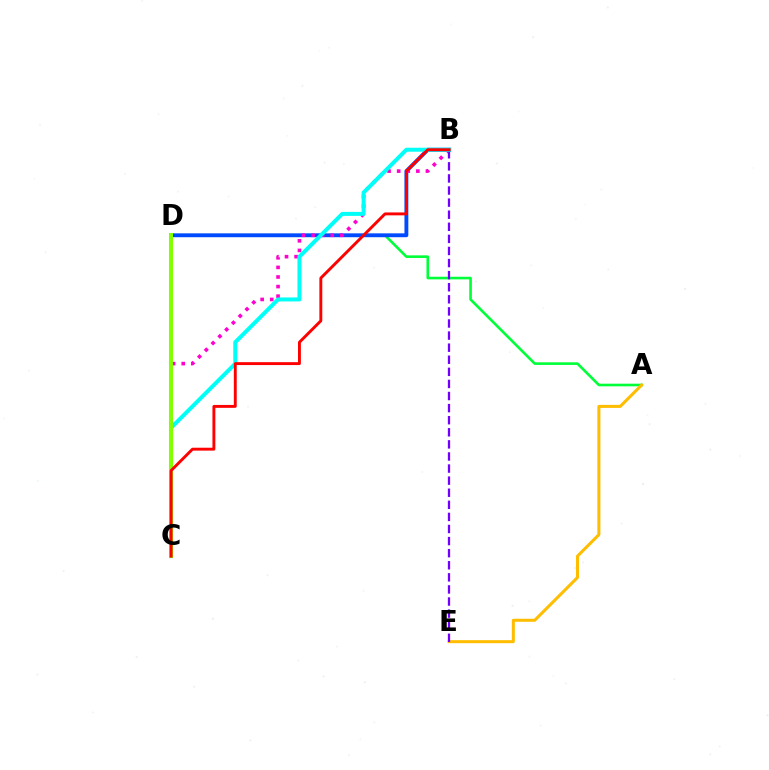{('A', 'D'): [{'color': '#00ff39', 'line_style': 'solid', 'thickness': 1.89}], ('B', 'D'): [{'color': '#004bff', 'line_style': 'solid', 'thickness': 2.78}], ('B', 'C'): [{'color': '#ff00cf', 'line_style': 'dotted', 'thickness': 2.61}, {'color': '#00fff6', 'line_style': 'solid', 'thickness': 2.87}, {'color': '#ff0000', 'line_style': 'solid', 'thickness': 2.09}], ('A', 'E'): [{'color': '#ffbd00', 'line_style': 'solid', 'thickness': 2.17}], ('B', 'E'): [{'color': '#7200ff', 'line_style': 'dashed', 'thickness': 1.64}], ('C', 'D'): [{'color': '#84ff00', 'line_style': 'solid', 'thickness': 2.92}]}